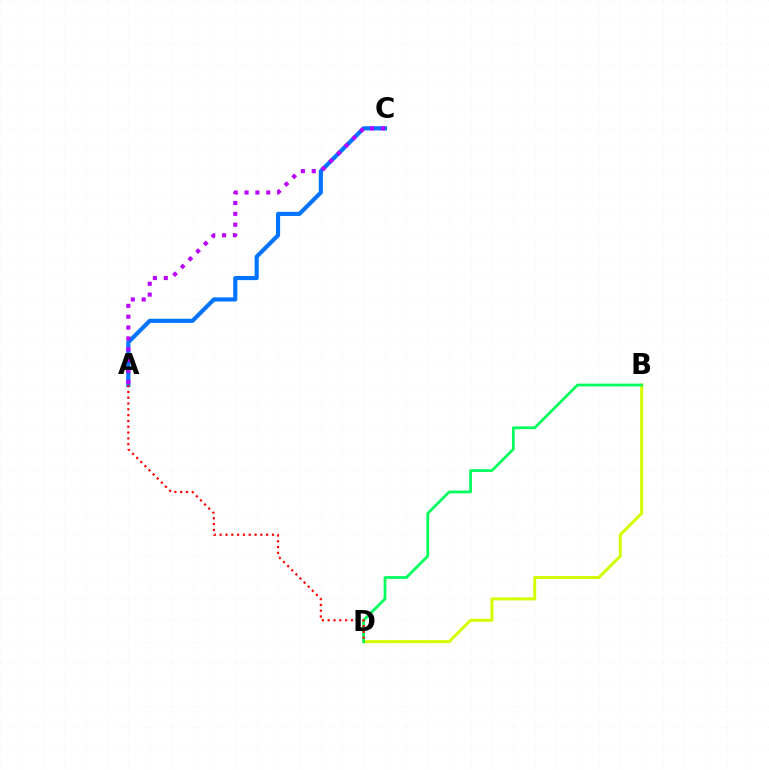{('B', 'D'): [{'color': '#d1ff00', 'line_style': 'solid', 'thickness': 2.17}, {'color': '#00ff5c', 'line_style': 'solid', 'thickness': 1.99}], ('A', 'C'): [{'color': '#0074ff', 'line_style': 'solid', 'thickness': 2.97}, {'color': '#b900ff', 'line_style': 'dotted', 'thickness': 2.95}], ('A', 'D'): [{'color': '#ff0000', 'line_style': 'dotted', 'thickness': 1.58}]}